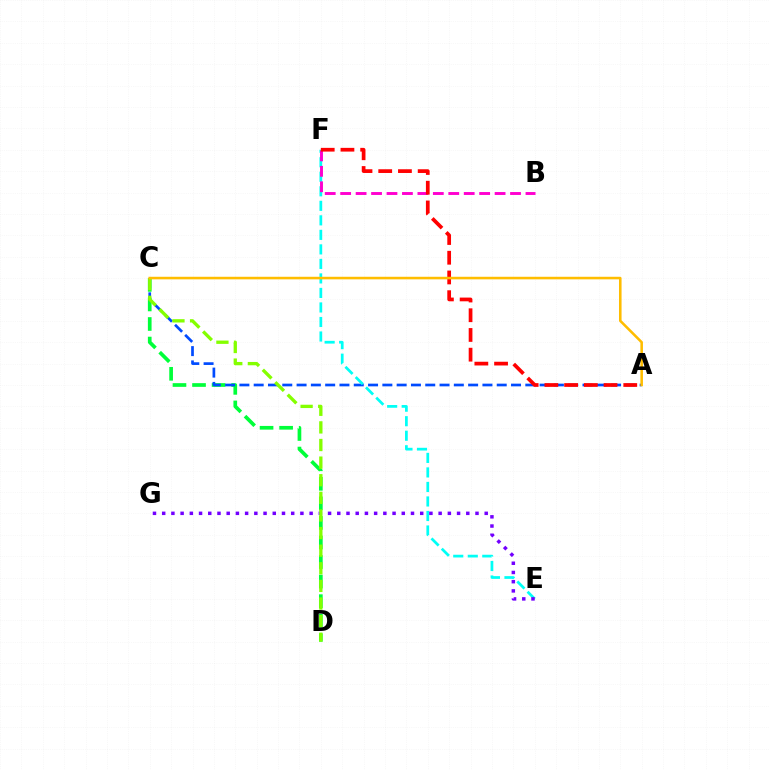{('C', 'D'): [{'color': '#00ff39', 'line_style': 'dashed', 'thickness': 2.66}, {'color': '#84ff00', 'line_style': 'dashed', 'thickness': 2.39}], ('A', 'C'): [{'color': '#004bff', 'line_style': 'dashed', 'thickness': 1.94}, {'color': '#ffbd00', 'line_style': 'solid', 'thickness': 1.85}], ('E', 'F'): [{'color': '#00fff6', 'line_style': 'dashed', 'thickness': 1.97}], ('B', 'F'): [{'color': '#ff00cf', 'line_style': 'dashed', 'thickness': 2.1}], ('A', 'F'): [{'color': '#ff0000', 'line_style': 'dashed', 'thickness': 2.68}], ('E', 'G'): [{'color': '#7200ff', 'line_style': 'dotted', 'thickness': 2.5}]}